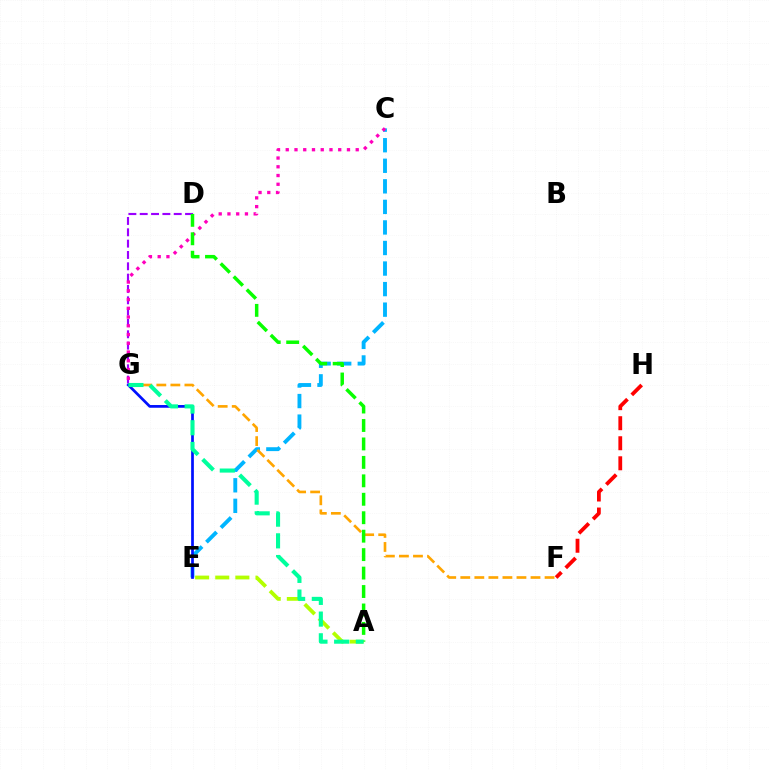{('C', 'E'): [{'color': '#00b5ff', 'line_style': 'dashed', 'thickness': 2.79}], ('D', 'G'): [{'color': '#9b00ff', 'line_style': 'dashed', 'thickness': 1.54}], ('F', 'H'): [{'color': '#ff0000', 'line_style': 'dashed', 'thickness': 2.72}], ('A', 'E'): [{'color': '#b3ff00', 'line_style': 'dashed', 'thickness': 2.73}], ('F', 'G'): [{'color': '#ffa500', 'line_style': 'dashed', 'thickness': 1.91}], ('C', 'G'): [{'color': '#ff00bd', 'line_style': 'dotted', 'thickness': 2.38}], ('E', 'G'): [{'color': '#0010ff', 'line_style': 'solid', 'thickness': 1.96}], ('A', 'D'): [{'color': '#08ff00', 'line_style': 'dashed', 'thickness': 2.51}], ('A', 'G'): [{'color': '#00ff9d', 'line_style': 'dashed', 'thickness': 2.95}]}